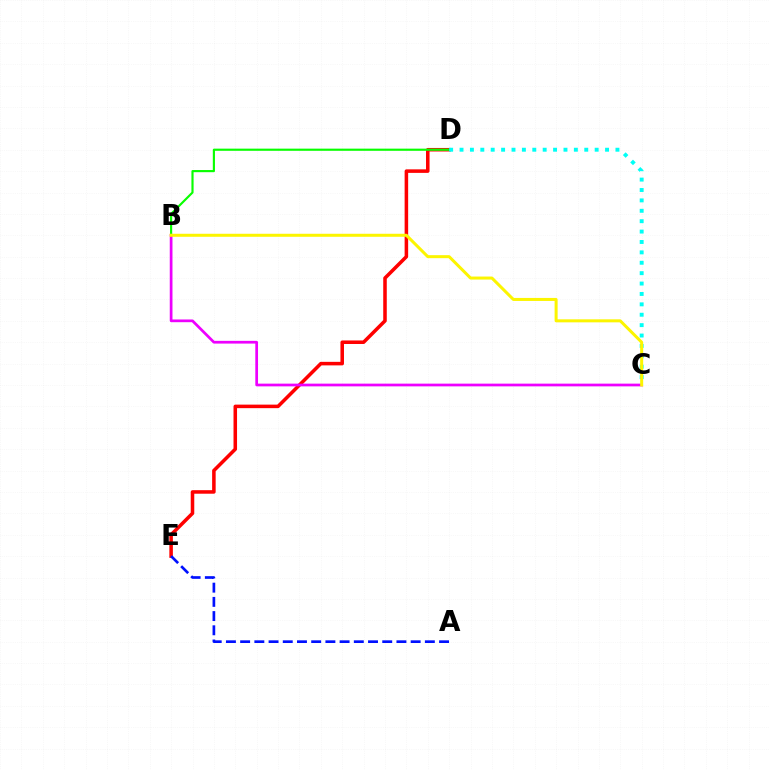{('D', 'E'): [{'color': '#ff0000', 'line_style': 'solid', 'thickness': 2.55}], ('B', 'D'): [{'color': '#08ff00', 'line_style': 'solid', 'thickness': 1.55}], ('B', 'C'): [{'color': '#ee00ff', 'line_style': 'solid', 'thickness': 1.96}, {'color': '#fcf500', 'line_style': 'solid', 'thickness': 2.17}], ('C', 'D'): [{'color': '#00fff6', 'line_style': 'dotted', 'thickness': 2.82}], ('A', 'E'): [{'color': '#0010ff', 'line_style': 'dashed', 'thickness': 1.93}]}